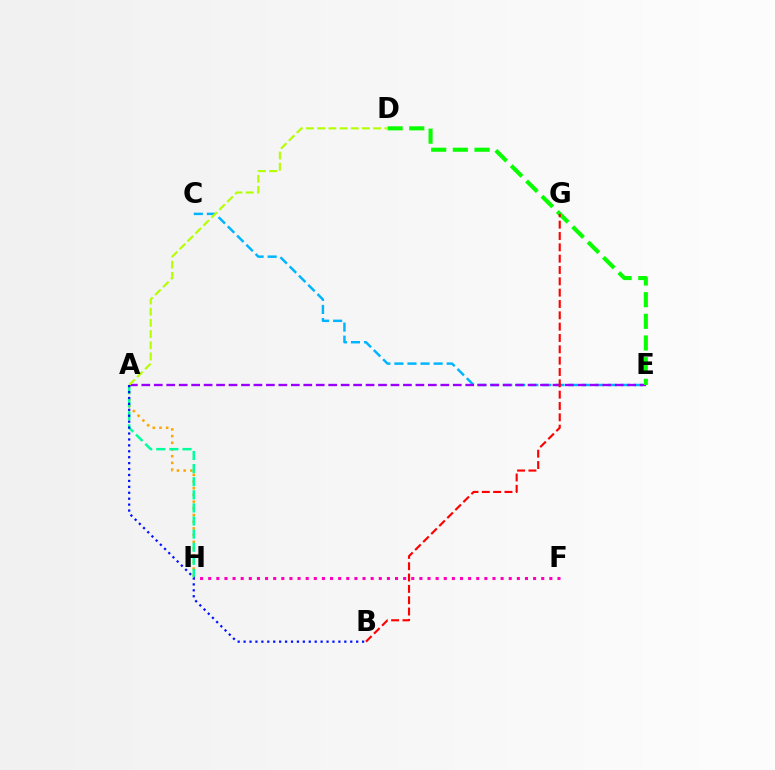{('A', 'H'): [{'color': '#ffa500', 'line_style': 'dotted', 'thickness': 1.82}, {'color': '#00ff9d', 'line_style': 'dashed', 'thickness': 1.78}], ('C', 'E'): [{'color': '#00b5ff', 'line_style': 'dashed', 'thickness': 1.78}], ('F', 'H'): [{'color': '#ff00bd', 'line_style': 'dotted', 'thickness': 2.21}], ('A', 'E'): [{'color': '#9b00ff', 'line_style': 'dashed', 'thickness': 1.69}], ('D', 'E'): [{'color': '#08ff00', 'line_style': 'dashed', 'thickness': 2.94}], ('B', 'G'): [{'color': '#ff0000', 'line_style': 'dashed', 'thickness': 1.54}], ('A', 'D'): [{'color': '#b3ff00', 'line_style': 'dashed', 'thickness': 1.52}], ('A', 'B'): [{'color': '#0010ff', 'line_style': 'dotted', 'thickness': 1.61}]}